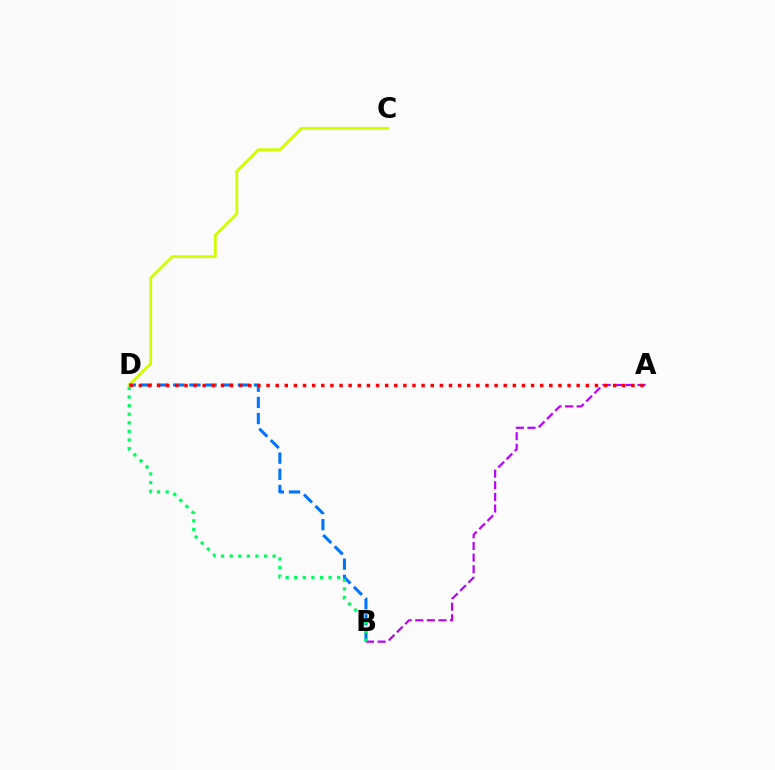{('A', 'B'): [{'color': '#b900ff', 'line_style': 'dashed', 'thickness': 1.58}], ('C', 'D'): [{'color': '#d1ff00', 'line_style': 'solid', 'thickness': 2.05}], ('B', 'D'): [{'color': '#0074ff', 'line_style': 'dashed', 'thickness': 2.2}, {'color': '#00ff5c', 'line_style': 'dotted', 'thickness': 2.33}], ('A', 'D'): [{'color': '#ff0000', 'line_style': 'dotted', 'thickness': 2.48}]}